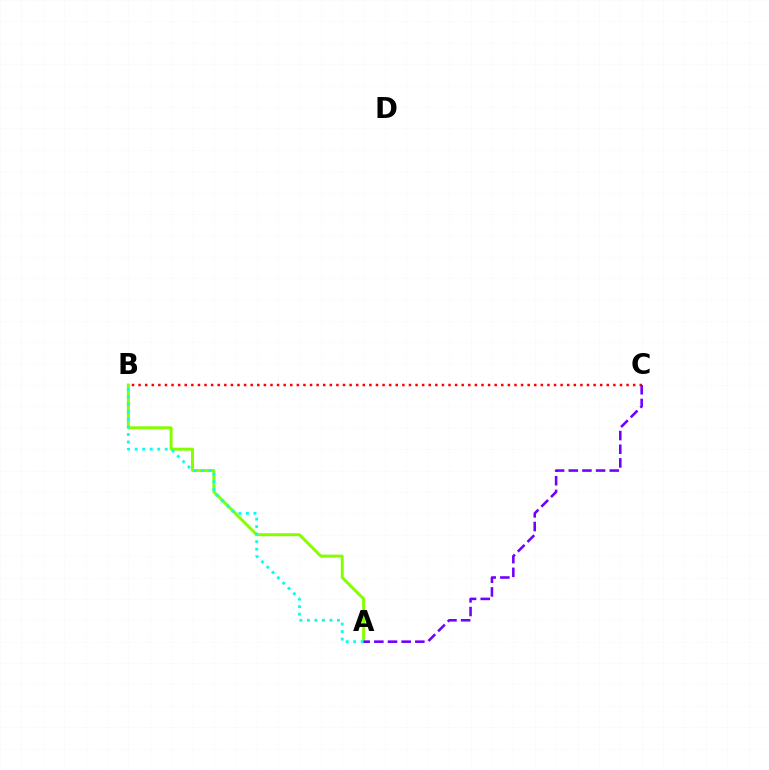{('A', 'B'): [{'color': '#84ff00', 'line_style': 'solid', 'thickness': 2.13}, {'color': '#00fff6', 'line_style': 'dotted', 'thickness': 2.04}], ('B', 'C'): [{'color': '#ff0000', 'line_style': 'dotted', 'thickness': 1.79}], ('A', 'C'): [{'color': '#7200ff', 'line_style': 'dashed', 'thickness': 1.86}]}